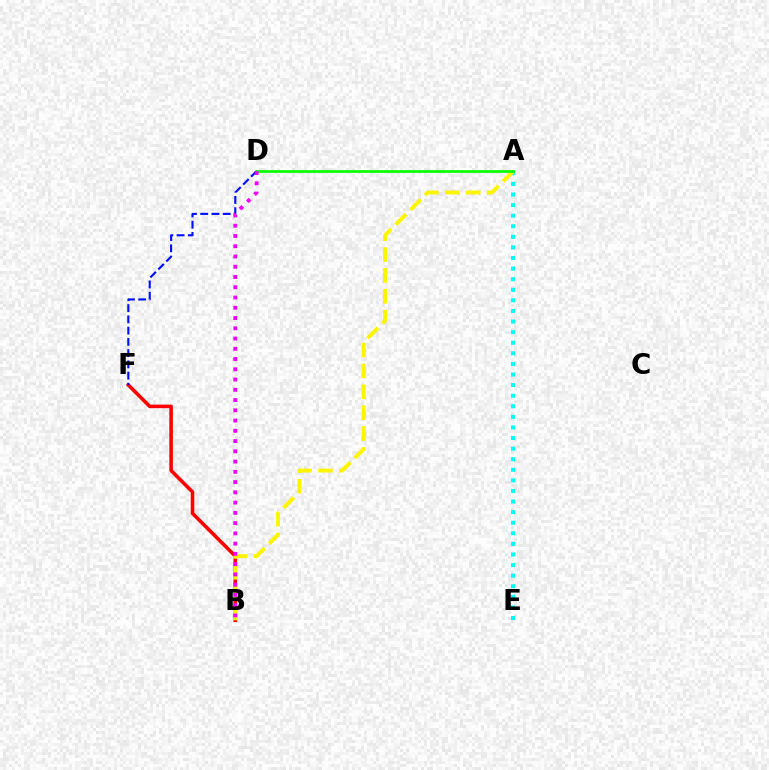{('A', 'E'): [{'color': '#00fff6', 'line_style': 'dotted', 'thickness': 2.88}], ('B', 'F'): [{'color': '#ff0000', 'line_style': 'solid', 'thickness': 2.58}], ('D', 'F'): [{'color': '#0010ff', 'line_style': 'dashed', 'thickness': 1.53}], ('A', 'B'): [{'color': '#fcf500', 'line_style': 'dashed', 'thickness': 2.83}], ('A', 'D'): [{'color': '#08ff00', 'line_style': 'solid', 'thickness': 1.95}], ('B', 'D'): [{'color': '#ee00ff', 'line_style': 'dotted', 'thickness': 2.79}]}